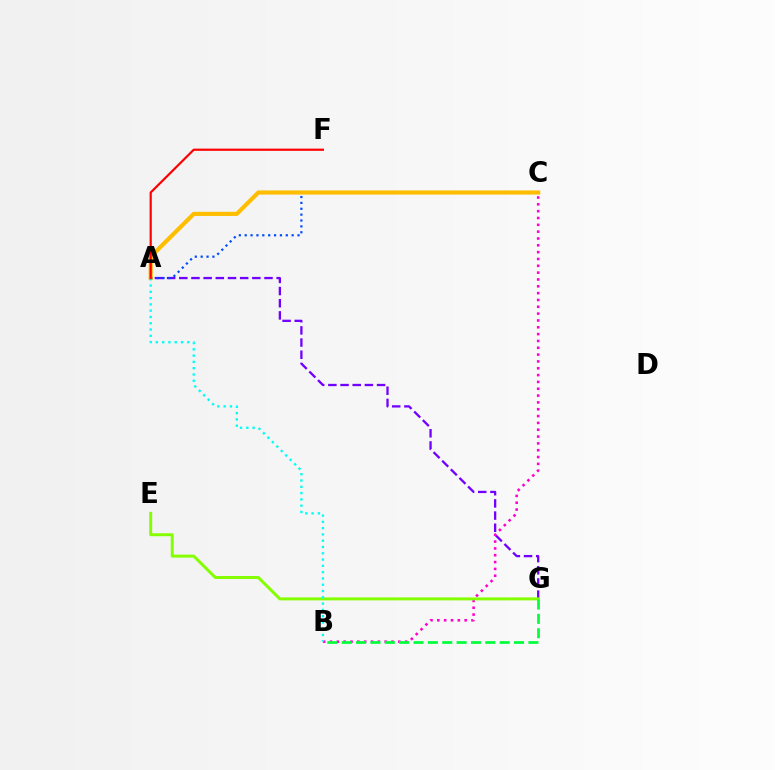{('A', 'G'): [{'color': '#7200ff', 'line_style': 'dashed', 'thickness': 1.65}], ('B', 'C'): [{'color': '#ff00cf', 'line_style': 'dotted', 'thickness': 1.86}], ('E', 'G'): [{'color': '#84ff00', 'line_style': 'solid', 'thickness': 2.13}], ('A', 'C'): [{'color': '#004bff', 'line_style': 'dotted', 'thickness': 1.59}, {'color': '#ffbd00', 'line_style': 'solid', 'thickness': 2.98}], ('B', 'G'): [{'color': '#00ff39', 'line_style': 'dashed', 'thickness': 1.95}], ('A', 'B'): [{'color': '#00fff6', 'line_style': 'dotted', 'thickness': 1.71}], ('A', 'F'): [{'color': '#ff0000', 'line_style': 'solid', 'thickness': 1.58}]}